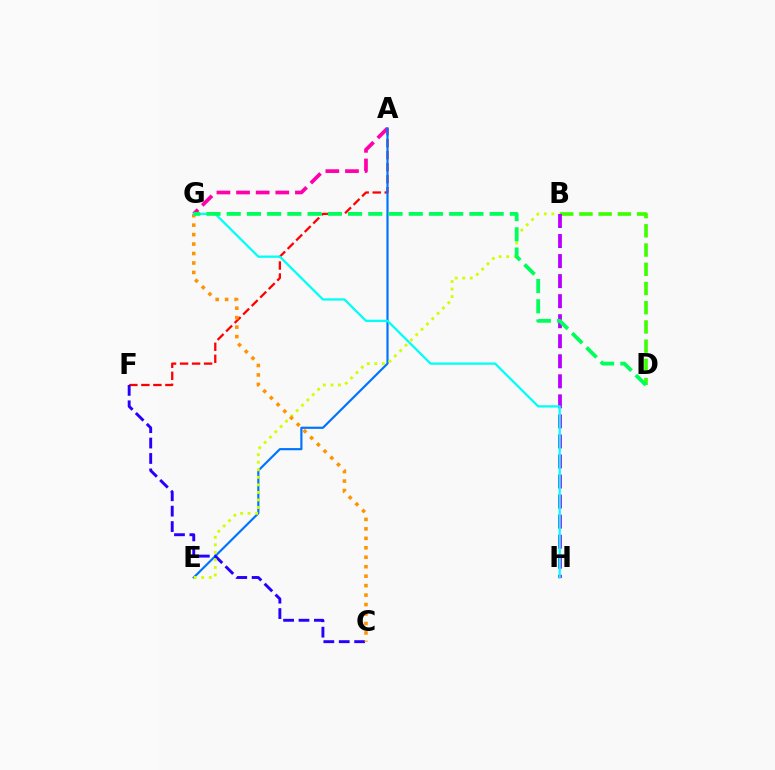{('A', 'F'): [{'color': '#ff0000', 'line_style': 'dashed', 'thickness': 1.63}], ('A', 'G'): [{'color': '#ff00ac', 'line_style': 'dashed', 'thickness': 2.67}], ('B', 'D'): [{'color': '#3dff00', 'line_style': 'dashed', 'thickness': 2.61}], ('A', 'E'): [{'color': '#0074ff', 'line_style': 'solid', 'thickness': 1.57}], ('C', 'F'): [{'color': '#2500ff', 'line_style': 'dashed', 'thickness': 2.09}], ('B', 'E'): [{'color': '#d1ff00', 'line_style': 'dotted', 'thickness': 2.05}], ('C', 'G'): [{'color': '#ff9400', 'line_style': 'dotted', 'thickness': 2.57}], ('B', 'H'): [{'color': '#b900ff', 'line_style': 'dashed', 'thickness': 2.72}], ('G', 'H'): [{'color': '#00fff6', 'line_style': 'solid', 'thickness': 1.63}], ('D', 'G'): [{'color': '#00ff5c', 'line_style': 'dashed', 'thickness': 2.75}]}